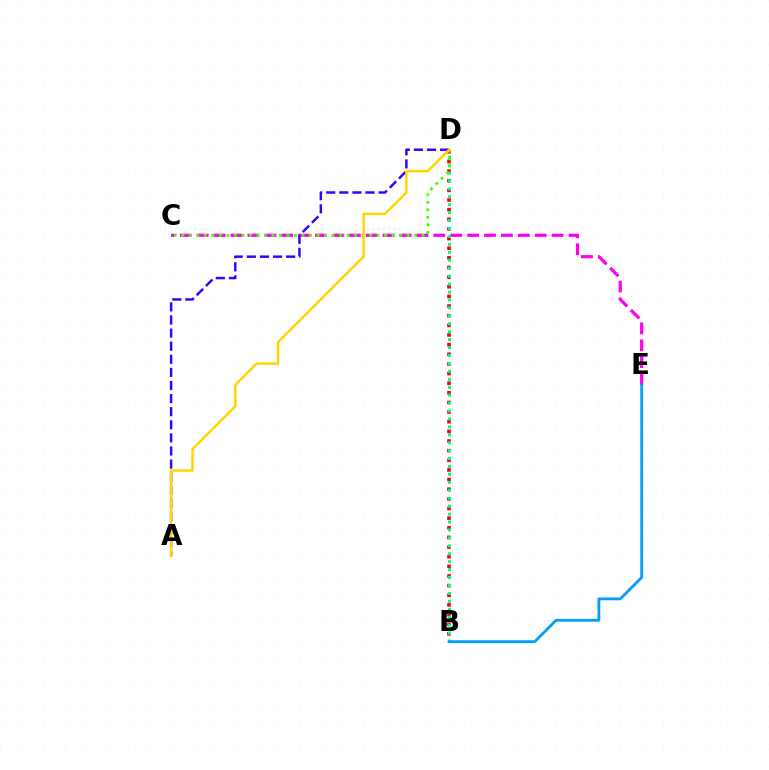{('C', 'E'): [{'color': '#ff00ed', 'line_style': 'dashed', 'thickness': 2.3}], ('B', 'D'): [{'color': '#ff0000', 'line_style': 'dotted', 'thickness': 2.62}, {'color': '#00ff86', 'line_style': 'dotted', 'thickness': 2.15}], ('A', 'D'): [{'color': '#3700ff', 'line_style': 'dashed', 'thickness': 1.78}, {'color': '#ffd500', 'line_style': 'solid', 'thickness': 1.76}], ('B', 'E'): [{'color': '#009eff', 'line_style': 'solid', 'thickness': 2.01}], ('C', 'D'): [{'color': '#4fff00', 'line_style': 'dotted', 'thickness': 2.04}]}